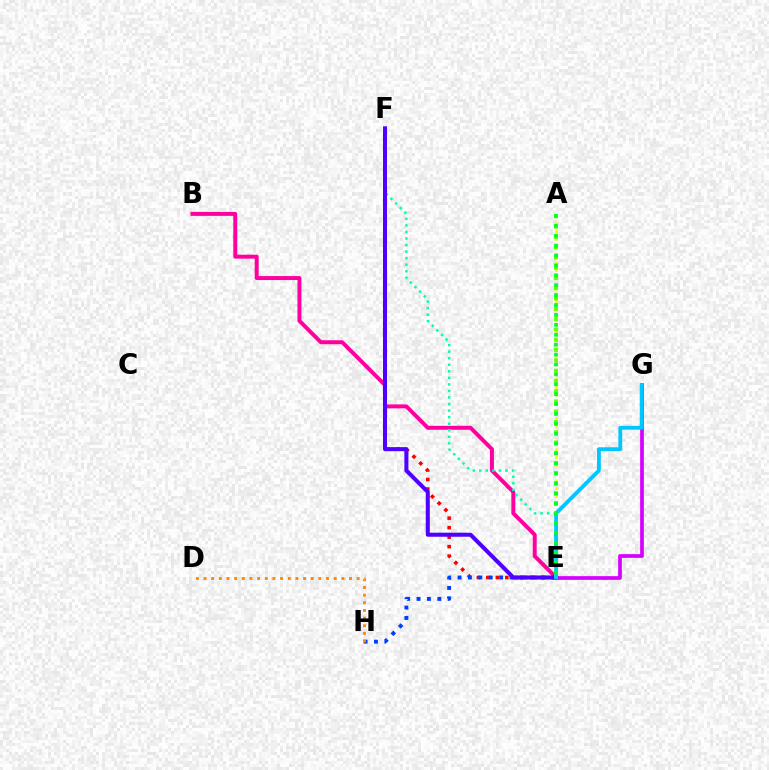{('E', 'F'): [{'color': '#ff0000', 'line_style': 'dotted', 'thickness': 2.58}, {'color': '#00ffaf', 'line_style': 'dotted', 'thickness': 1.78}, {'color': '#4f00ff', 'line_style': 'solid', 'thickness': 2.91}], ('E', 'H'): [{'color': '#003fff', 'line_style': 'dotted', 'thickness': 2.83}], ('A', 'E'): [{'color': '#eeff00', 'line_style': 'dotted', 'thickness': 2.12}, {'color': '#66ff00', 'line_style': 'dotted', 'thickness': 2.79}, {'color': '#00ff27', 'line_style': 'dotted', 'thickness': 2.69}], ('E', 'G'): [{'color': '#d600ff', 'line_style': 'solid', 'thickness': 2.67}, {'color': '#00c7ff', 'line_style': 'solid', 'thickness': 2.75}], ('B', 'E'): [{'color': '#ff00a0', 'line_style': 'solid', 'thickness': 2.86}], ('D', 'H'): [{'color': '#ff8800', 'line_style': 'dotted', 'thickness': 2.08}]}